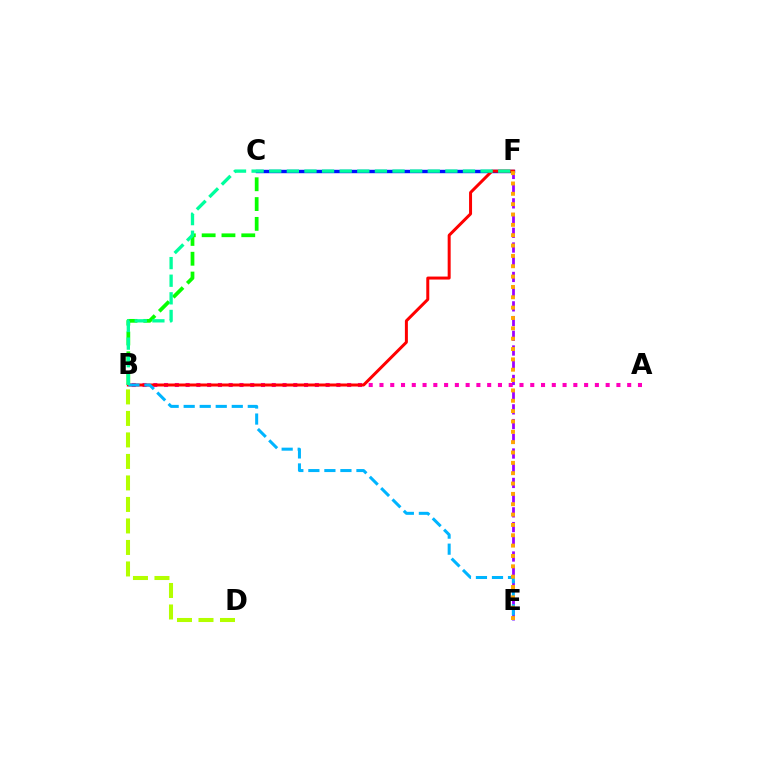{('C', 'F'): [{'color': '#0010ff', 'line_style': 'solid', 'thickness': 2.45}], ('B', 'C'): [{'color': '#08ff00', 'line_style': 'dashed', 'thickness': 2.69}], ('A', 'B'): [{'color': '#ff00bd', 'line_style': 'dotted', 'thickness': 2.93}], ('E', 'F'): [{'color': '#9b00ff', 'line_style': 'dashed', 'thickness': 2.0}, {'color': '#ffa500', 'line_style': 'dotted', 'thickness': 2.81}], ('B', 'F'): [{'color': '#ff0000', 'line_style': 'solid', 'thickness': 2.15}, {'color': '#00ff9d', 'line_style': 'dashed', 'thickness': 2.39}], ('B', 'E'): [{'color': '#00b5ff', 'line_style': 'dashed', 'thickness': 2.18}], ('B', 'D'): [{'color': '#b3ff00', 'line_style': 'dashed', 'thickness': 2.92}]}